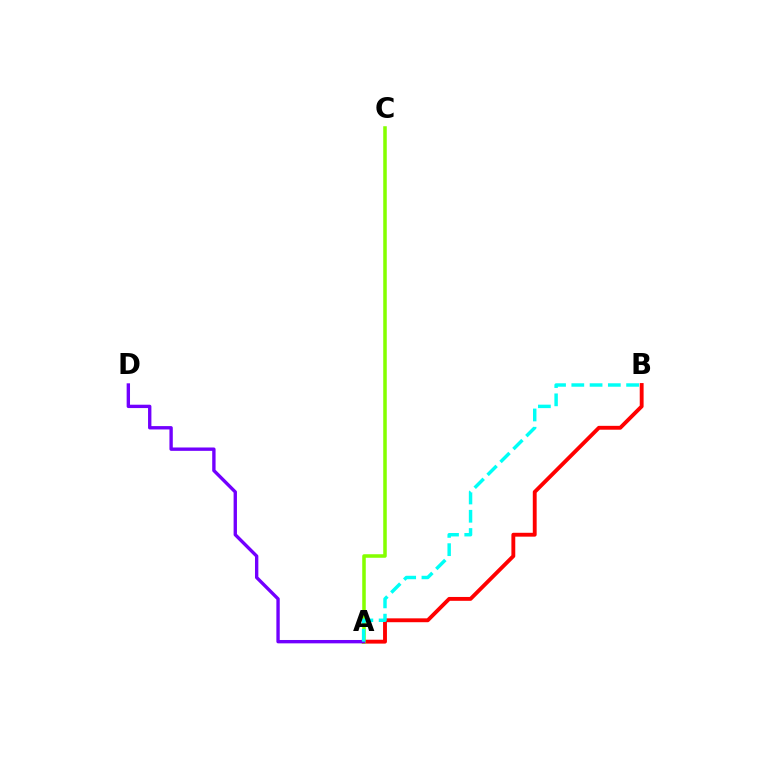{('A', 'B'): [{'color': '#ff0000', 'line_style': 'solid', 'thickness': 2.78}, {'color': '#00fff6', 'line_style': 'dashed', 'thickness': 2.48}], ('A', 'C'): [{'color': '#84ff00', 'line_style': 'solid', 'thickness': 2.54}], ('A', 'D'): [{'color': '#7200ff', 'line_style': 'solid', 'thickness': 2.42}]}